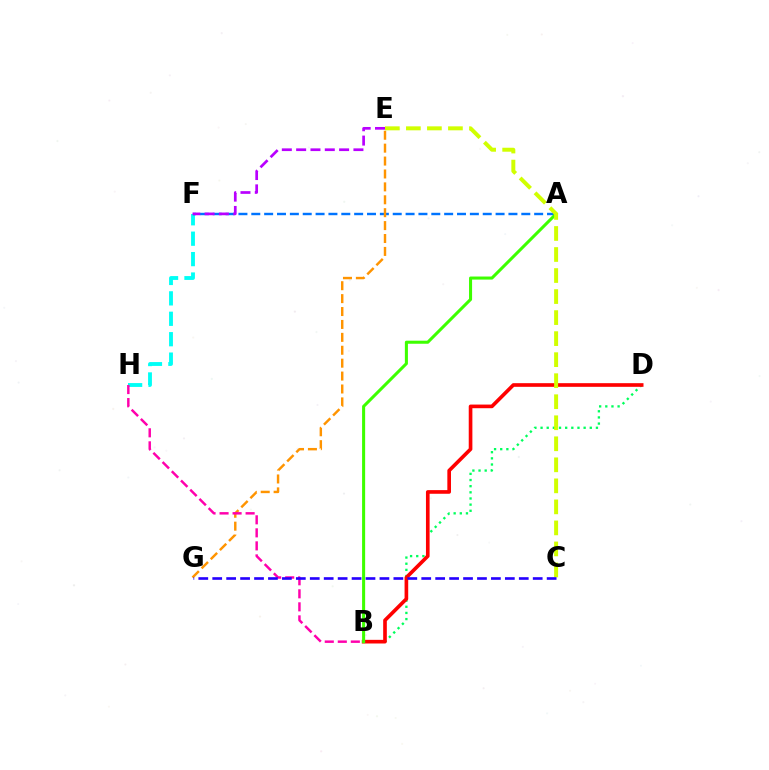{('F', 'H'): [{'color': '#00fff6', 'line_style': 'dashed', 'thickness': 2.77}], ('B', 'D'): [{'color': '#00ff5c', 'line_style': 'dotted', 'thickness': 1.67}, {'color': '#ff0000', 'line_style': 'solid', 'thickness': 2.63}], ('A', 'F'): [{'color': '#0074ff', 'line_style': 'dashed', 'thickness': 1.75}], ('E', 'G'): [{'color': '#ff9400', 'line_style': 'dashed', 'thickness': 1.75}], ('E', 'F'): [{'color': '#b900ff', 'line_style': 'dashed', 'thickness': 1.95}], ('B', 'H'): [{'color': '#ff00ac', 'line_style': 'dashed', 'thickness': 1.77}], ('A', 'B'): [{'color': '#3dff00', 'line_style': 'solid', 'thickness': 2.2}], ('C', 'E'): [{'color': '#d1ff00', 'line_style': 'dashed', 'thickness': 2.86}], ('C', 'G'): [{'color': '#2500ff', 'line_style': 'dashed', 'thickness': 1.89}]}